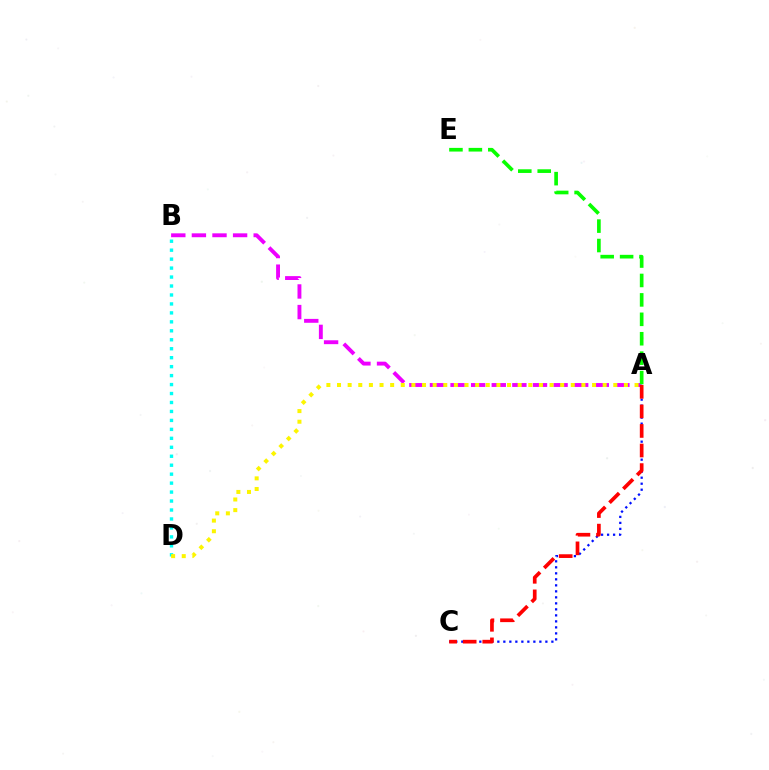{('A', 'B'): [{'color': '#ee00ff', 'line_style': 'dashed', 'thickness': 2.8}], ('A', 'C'): [{'color': '#0010ff', 'line_style': 'dotted', 'thickness': 1.63}, {'color': '#ff0000', 'line_style': 'dashed', 'thickness': 2.66}], ('A', 'E'): [{'color': '#08ff00', 'line_style': 'dashed', 'thickness': 2.64}], ('B', 'D'): [{'color': '#00fff6', 'line_style': 'dotted', 'thickness': 2.43}], ('A', 'D'): [{'color': '#fcf500', 'line_style': 'dotted', 'thickness': 2.89}]}